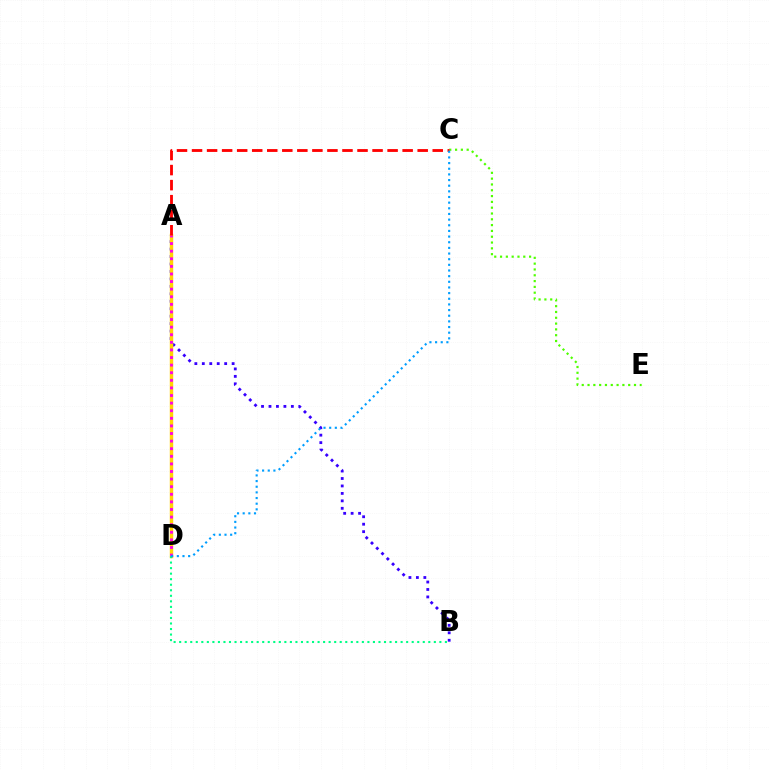{('A', 'B'): [{'color': '#3700ff', 'line_style': 'dotted', 'thickness': 2.03}], ('C', 'E'): [{'color': '#4fff00', 'line_style': 'dotted', 'thickness': 1.58}], ('A', 'D'): [{'color': '#ffd500', 'line_style': 'solid', 'thickness': 2.48}, {'color': '#ff00ed', 'line_style': 'dotted', 'thickness': 2.06}], ('A', 'C'): [{'color': '#ff0000', 'line_style': 'dashed', 'thickness': 2.04}], ('B', 'D'): [{'color': '#00ff86', 'line_style': 'dotted', 'thickness': 1.5}], ('C', 'D'): [{'color': '#009eff', 'line_style': 'dotted', 'thickness': 1.54}]}